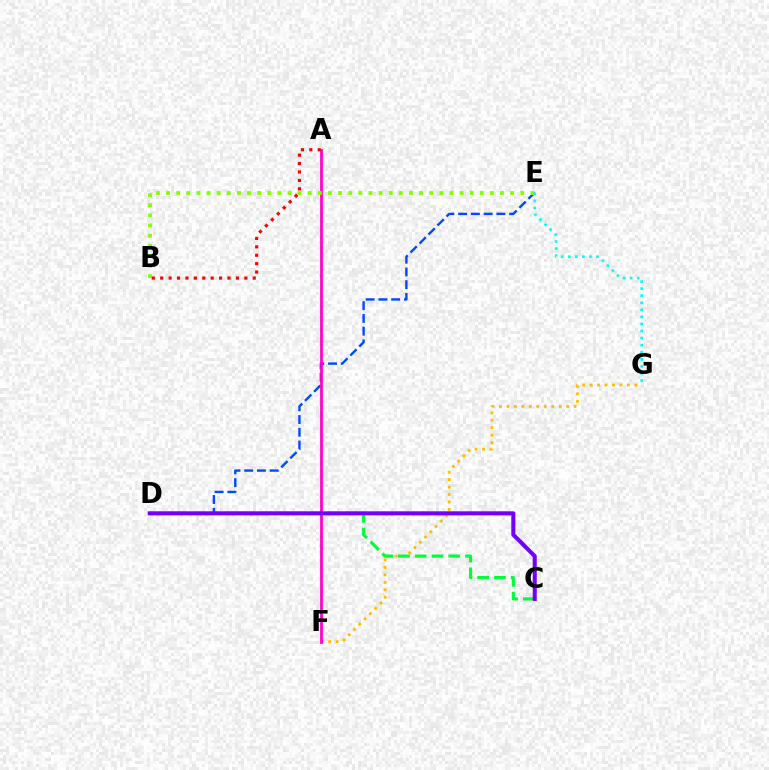{('F', 'G'): [{'color': '#ffbd00', 'line_style': 'dotted', 'thickness': 2.03}], ('D', 'E'): [{'color': '#004bff', 'line_style': 'dashed', 'thickness': 1.73}], ('A', 'F'): [{'color': '#ff00cf', 'line_style': 'solid', 'thickness': 1.98}], ('B', 'E'): [{'color': '#84ff00', 'line_style': 'dotted', 'thickness': 2.75}], ('A', 'B'): [{'color': '#ff0000', 'line_style': 'dotted', 'thickness': 2.29}], ('E', 'G'): [{'color': '#00fff6', 'line_style': 'dotted', 'thickness': 1.92}], ('C', 'D'): [{'color': '#00ff39', 'line_style': 'dashed', 'thickness': 2.28}, {'color': '#7200ff', 'line_style': 'solid', 'thickness': 2.92}]}